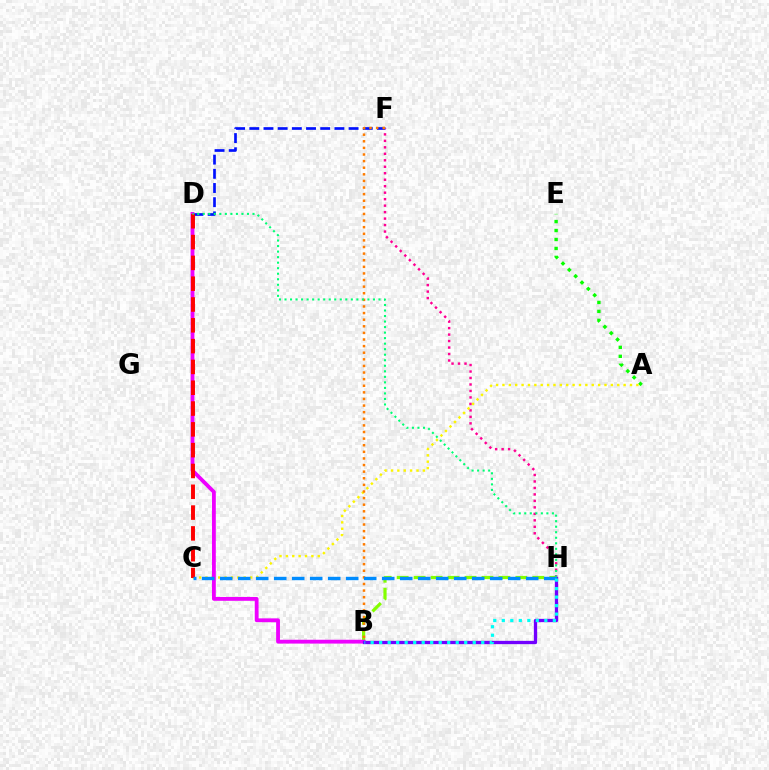{('B', 'H'): [{'color': '#84ff00', 'line_style': 'dashed', 'thickness': 2.3}, {'color': '#7200ff', 'line_style': 'solid', 'thickness': 2.38}, {'color': '#00fff6', 'line_style': 'dotted', 'thickness': 2.31}], ('A', 'E'): [{'color': '#08ff00', 'line_style': 'dotted', 'thickness': 2.44}], ('D', 'F'): [{'color': '#0010ff', 'line_style': 'dashed', 'thickness': 1.93}], ('F', 'H'): [{'color': '#ff0094', 'line_style': 'dotted', 'thickness': 1.76}], ('A', 'C'): [{'color': '#fcf500', 'line_style': 'dotted', 'thickness': 1.73}], ('B', 'D'): [{'color': '#ee00ff', 'line_style': 'solid', 'thickness': 2.75}], ('C', 'D'): [{'color': '#ff0000', 'line_style': 'dashed', 'thickness': 2.83}], ('B', 'F'): [{'color': '#ff7c00', 'line_style': 'dotted', 'thickness': 1.8}], ('D', 'H'): [{'color': '#00ff74', 'line_style': 'dotted', 'thickness': 1.5}], ('C', 'H'): [{'color': '#008cff', 'line_style': 'dashed', 'thickness': 2.45}]}